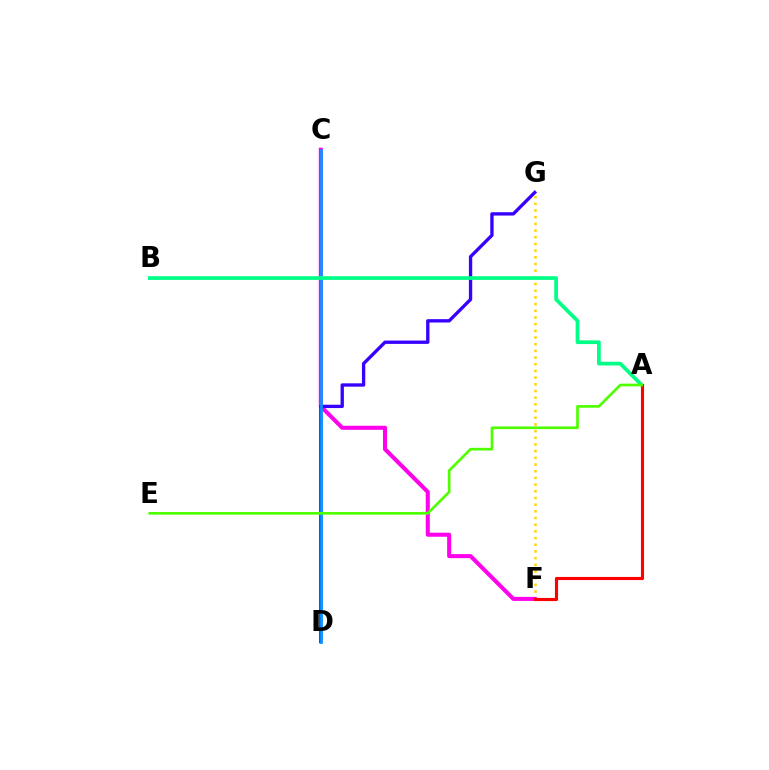{('F', 'G'): [{'color': '#ffd500', 'line_style': 'dotted', 'thickness': 1.82}], ('C', 'F'): [{'color': '#ff00ed', 'line_style': 'solid', 'thickness': 2.92}], ('D', 'G'): [{'color': '#3700ff', 'line_style': 'solid', 'thickness': 2.4}], ('C', 'D'): [{'color': '#009eff', 'line_style': 'solid', 'thickness': 1.9}], ('A', 'B'): [{'color': '#00ff86', 'line_style': 'solid', 'thickness': 2.68}], ('A', 'F'): [{'color': '#ff0000', 'line_style': 'solid', 'thickness': 2.26}], ('A', 'E'): [{'color': '#4fff00', 'line_style': 'solid', 'thickness': 1.92}]}